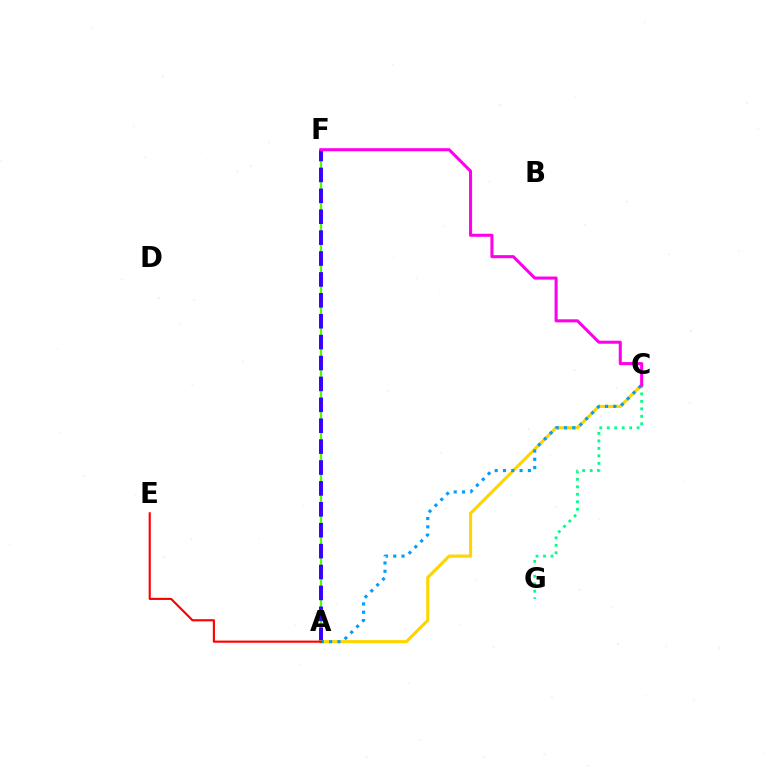{('A', 'F'): [{'color': '#4fff00', 'line_style': 'solid', 'thickness': 1.61}, {'color': '#3700ff', 'line_style': 'dashed', 'thickness': 2.84}], ('C', 'G'): [{'color': '#00ff86', 'line_style': 'dotted', 'thickness': 2.03}], ('A', 'C'): [{'color': '#ffd500', 'line_style': 'solid', 'thickness': 2.26}, {'color': '#009eff', 'line_style': 'dotted', 'thickness': 2.26}], ('A', 'E'): [{'color': '#ff0000', 'line_style': 'solid', 'thickness': 1.54}], ('C', 'F'): [{'color': '#ff00ed', 'line_style': 'solid', 'thickness': 2.2}]}